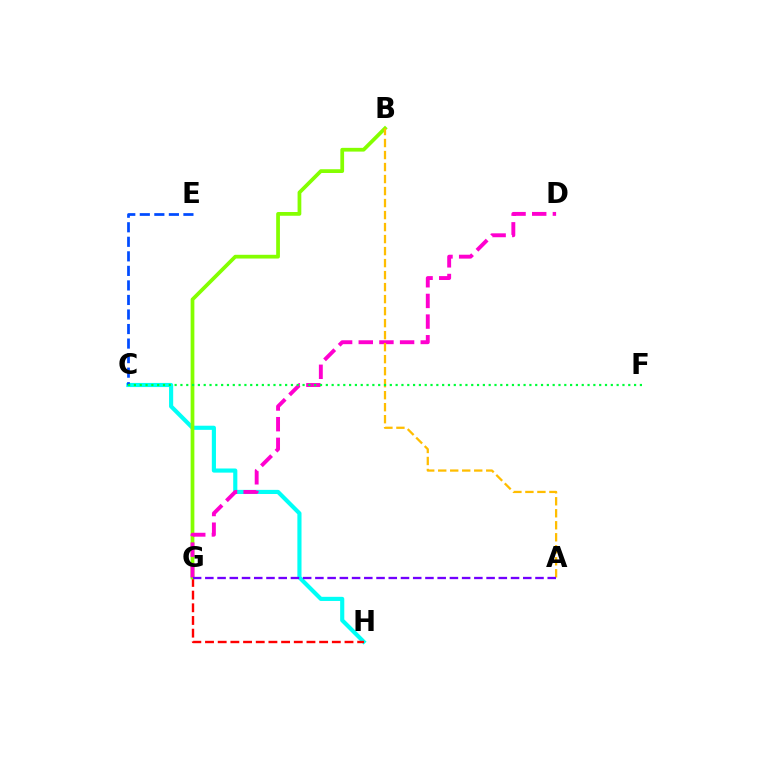{('C', 'H'): [{'color': '#00fff6', 'line_style': 'solid', 'thickness': 2.98}], ('G', 'H'): [{'color': '#ff0000', 'line_style': 'dashed', 'thickness': 1.72}], ('B', 'G'): [{'color': '#84ff00', 'line_style': 'solid', 'thickness': 2.7}], ('D', 'G'): [{'color': '#ff00cf', 'line_style': 'dashed', 'thickness': 2.81}], ('A', 'B'): [{'color': '#ffbd00', 'line_style': 'dashed', 'thickness': 1.63}], ('C', 'E'): [{'color': '#004bff', 'line_style': 'dashed', 'thickness': 1.98}], ('C', 'F'): [{'color': '#00ff39', 'line_style': 'dotted', 'thickness': 1.58}], ('A', 'G'): [{'color': '#7200ff', 'line_style': 'dashed', 'thickness': 1.66}]}